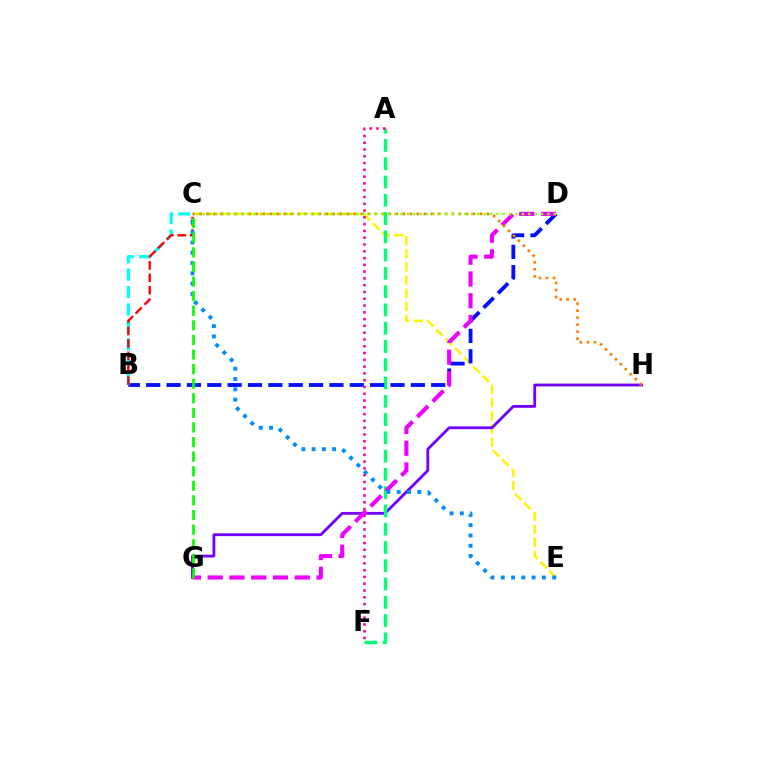{('C', 'E'): [{'color': '#fcf500', 'line_style': 'dashed', 'thickness': 1.78}, {'color': '#008cff', 'line_style': 'dotted', 'thickness': 2.79}], ('G', 'H'): [{'color': '#7200ff', 'line_style': 'solid', 'thickness': 2.02}], ('A', 'F'): [{'color': '#00ff74', 'line_style': 'dashed', 'thickness': 2.48}, {'color': '#ff0094', 'line_style': 'dotted', 'thickness': 1.84}], ('B', 'D'): [{'color': '#0010ff', 'line_style': 'dashed', 'thickness': 2.77}], ('D', 'G'): [{'color': '#ee00ff', 'line_style': 'dashed', 'thickness': 2.96}], ('B', 'C'): [{'color': '#00fff6', 'line_style': 'dashed', 'thickness': 2.36}, {'color': '#ff0000', 'line_style': 'dashed', 'thickness': 1.69}], ('C', 'H'): [{'color': '#ff7c00', 'line_style': 'dotted', 'thickness': 1.9}], ('C', 'D'): [{'color': '#84ff00', 'line_style': 'dotted', 'thickness': 1.73}], ('C', 'G'): [{'color': '#08ff00', 'line_style': 'dashed', 'thickness': 1.98}]}